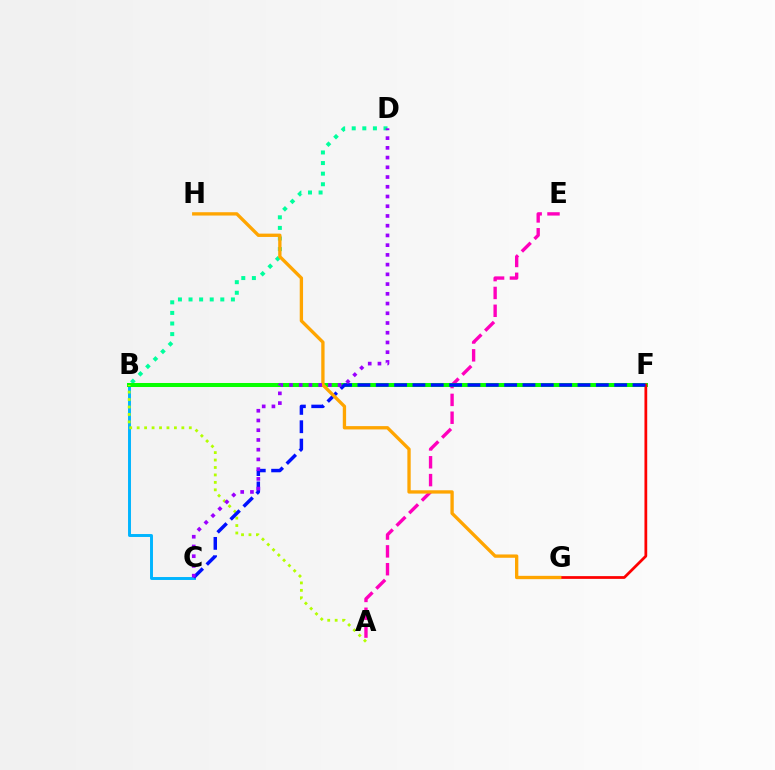{('B', 'D'): [{'color': '#00ff9d', 'line_style': 'dotted', 'thickness': 2.88}], ('A', 'E'): [{'color': '#ff00bd', 'line_style': 'dashed', 'thickness': 2.42}], ('B', 'C'): [{'color': '#00b5ff', 'line_style': 'solid', 'thickness': 2.12}], ('B', 'F'): [{'color': '#08ff00', 'line_style': 'solid', 'thickness': 2.89}], ('A', 'B'): [{'color': '#b3ff00', 'line_style': 'dotted', 'thickness': 2.02}], ('F', 'G'): [{'color': '#ff0000', 'line_style': 'solid', 'thickness': 1.98}], ('C', 'F'): [{'color': '#0010ff', 'line_style': 'dashed', 'thickness': 2.49}], ('G', 'H'): [{'color': '#ffa500', 'line_style': 'solid', 'thickness': 2.39}], ('C', 'D'): [{'color': '#9b00ff', 'line_style': 'dotted', 'thickness': 2.64}]}